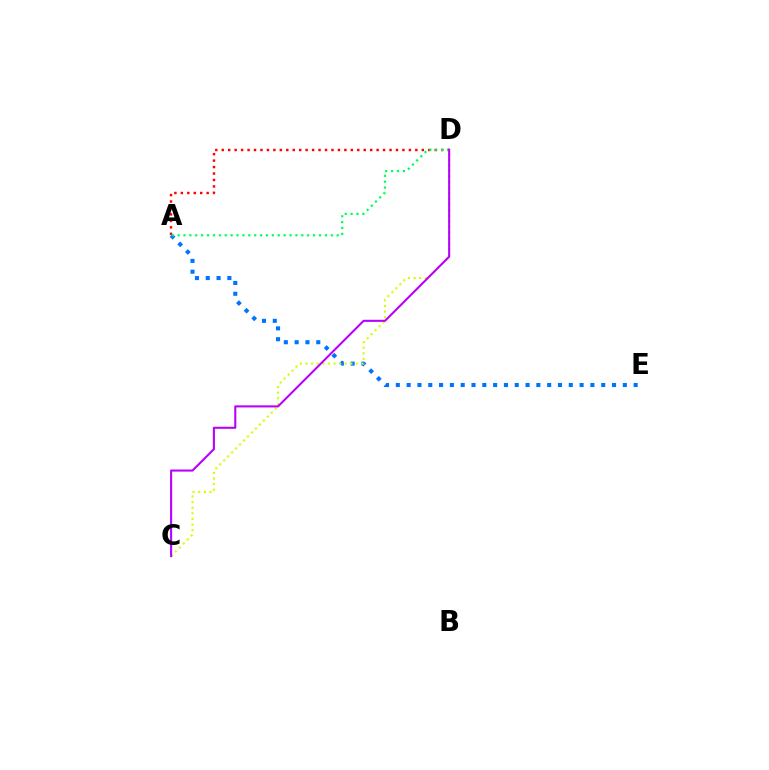{('A', 'E'): [{'color': '#0074ff', 'line_style': 'dotted', 'thickness': 2.94}], ('C', 'D'): [{'color': '#d1ff00', 'line_style': 'dotted', 'thickness': 1.53}, {'color': '#b900ff', 'line_style': 'solid', 'thickness': 1.5}], ('A', 'D'): [{'color': '#ff0000', 'line_style': 'dotted', 'thickness': 1.75}, {'color': '#00ff5c', 'line_style': 'dotted', 'thickness': 1.6}]}